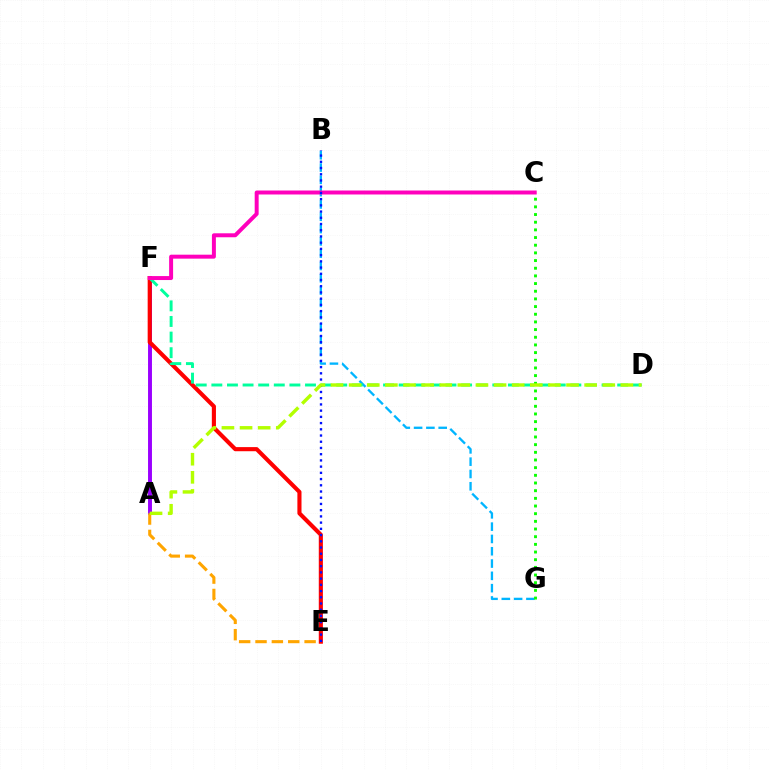{('B', 'G'): [{'color': '#00b5ff', 'line_style': 'dashed', 'thickness': 1.67}], ('A', 'F'): [{'color': '#9b00ff', 'line_style': 'solid', 'thickness': 2.82}], ('E', 'F'): [{'color': '#ff0000', 'line_style': 'solid', 'thickness': 2.96}], ('C', 'G'): [{'color': '#08ff00', 'line_style': 'dotted', 'thickness': 2.08}], ('A', 'E'): [{'color': '#ffa500', 'line_style': 'dashed', 'thickness': 2.22}], ('D', 'F'): [{'color': '#00ff9d', 'line_style': 'dashed', 'thickness': 2.12}], ('C', 'F'): [{'color': '#ff00bd', 'line_style': 'solid', 'thickness': 2.86}], ('B', 'E'): [{'color': '#0010ff', 'line_style': 'dotted', 'thickness': 1.69}], ('A', 'D'): [{'color': '#b3ff00', 'line_style': 'dashed', 'thickness': 2.46}]}